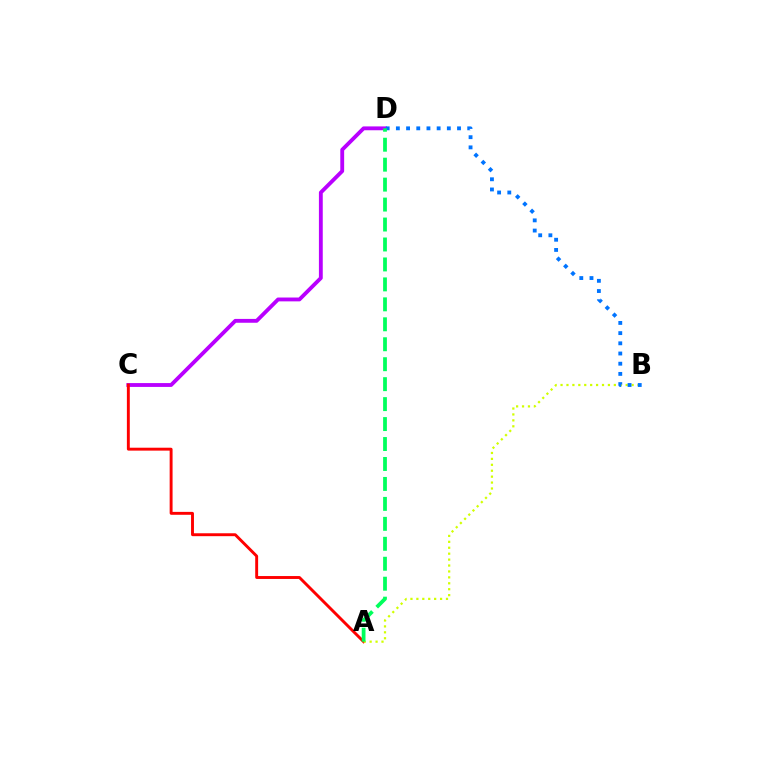{('C', 'D'): [{'color': '#b900ff', 'line_style': 'solid', 'thickness': 2.77}], ('A', 'C'): [{'color': '#ff0000', 'line_style': 'solid', 'thickness': 2.09}], ('A', 'B'): [{'color': '#d1ff00', 'line_style': 'dotted', 'thickness': 1.61}], ('B', 'D'): [{'color': '#0074ff', 'line_style': 'dotted', 'thickness': 2.77}], ('A', 'D'): [{'color': '#00ff5c', 'line_style': 'dashed', 'thickness': 2.71}]}